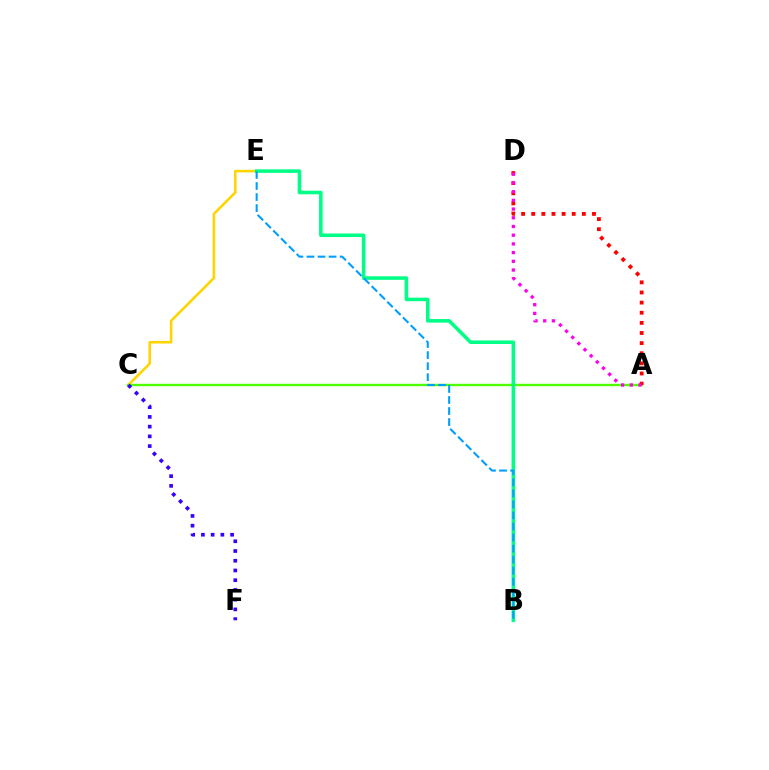{('C', 'E'): [{'color': '#ffd500', 'line_style': 'solid', 'thickness': 1.86}], ('A', 'C'): [{'color': '#4fff00', 'line_style': 'solid', 'thickness': 1.74}], ('A', 'D'): [{'color': '#ff0000', 'line_style': 'dotted', 'thickness': 2.75}, {'color': '#ff00ed', 'line_style': 'dotted', 'thickness': 2.37}], ('B', 'E'): [{'color': '#00ff86', 'line_style': 'solid', 'thickness': 2.56}, {'color': '#009eff', 'line_style': 'dashed', 'thickness': 1.5}], ('C', 'F'): [{'color': '#3700ff', 'line_style': 'dotted', 'thickness': 2.64}]}